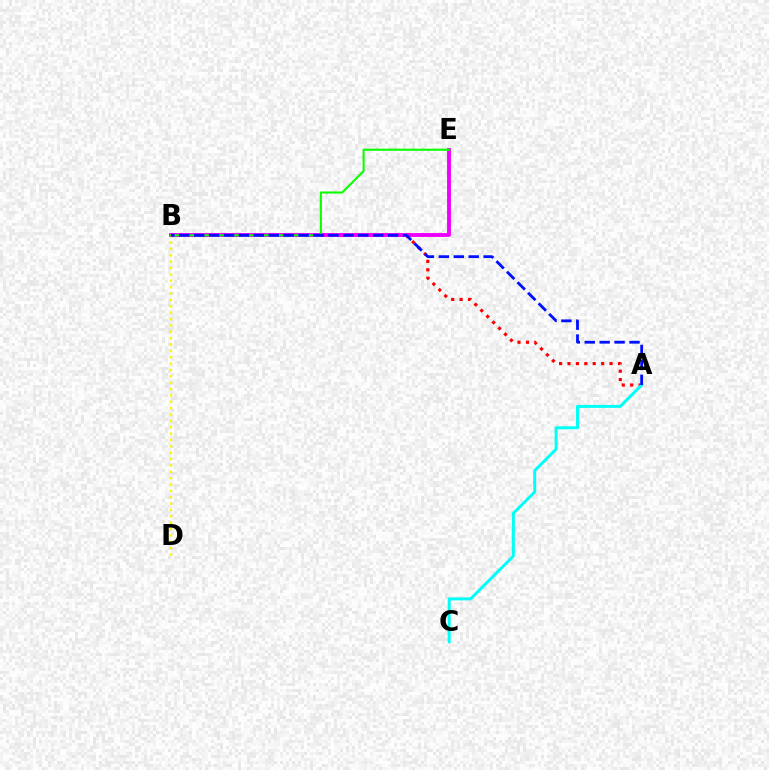{('A', 'B'): [{'color': '#ff0000', 'line_style': 'dotted', 'thickness': 2.28}, {'color': '#0010ff', 'line_style': 'dashed', 'thickness': 2.03}], ('A', 'C'): [{'color': '#00fff6', 'line_style': 'solid', 'thickness': 2.14}], ('B', 'D'): [{'color': '#fcf500', 'line_style': 'dotted', 'thickness': 1.73}], ('B', 'E'): [{'color': '#ee00ff', 'line_style': 'solid', 'thickness': 2.79}, {'color': '#08ff00', 'line_style': 'solid', 'thickness': 1.5}]}